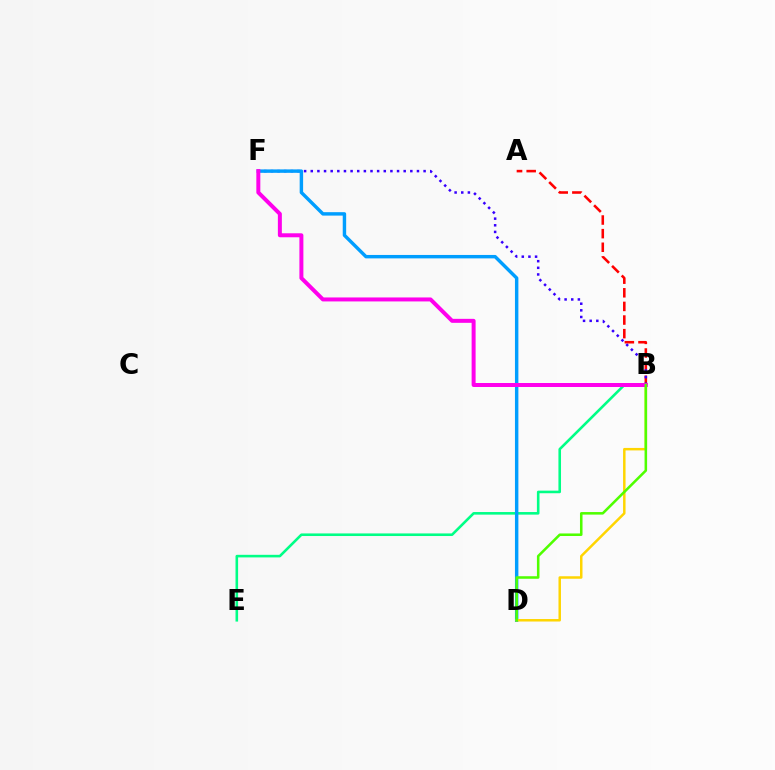{('A', 'B'): [{'color': '#ff0000', 'line_style': 'dashed', 'thickness': 1.85}], ('B', 'E'): [{'color': '#00ff86', 'line_style': 'solid', 'thickness': 1.87}], ('B', 'F'): [{'color': '#3700ff', 'line_style': 'dotted', 'thickness': 1.8}, {'color': '#ff00ed', 'line_style': 'solid', 'thickness': 2.87}], ('D', 'F'): [{'color': '#009eff', 'line_style': 'solid', 'thickness': 2.47}], ('B', 'D'): [{'color': '#ffd500', 'line_style': 'solid', 'thickness': 1.79}, {'color': '#4fff00', 'line_style': 'solid', 'thickness': 1.83}]}